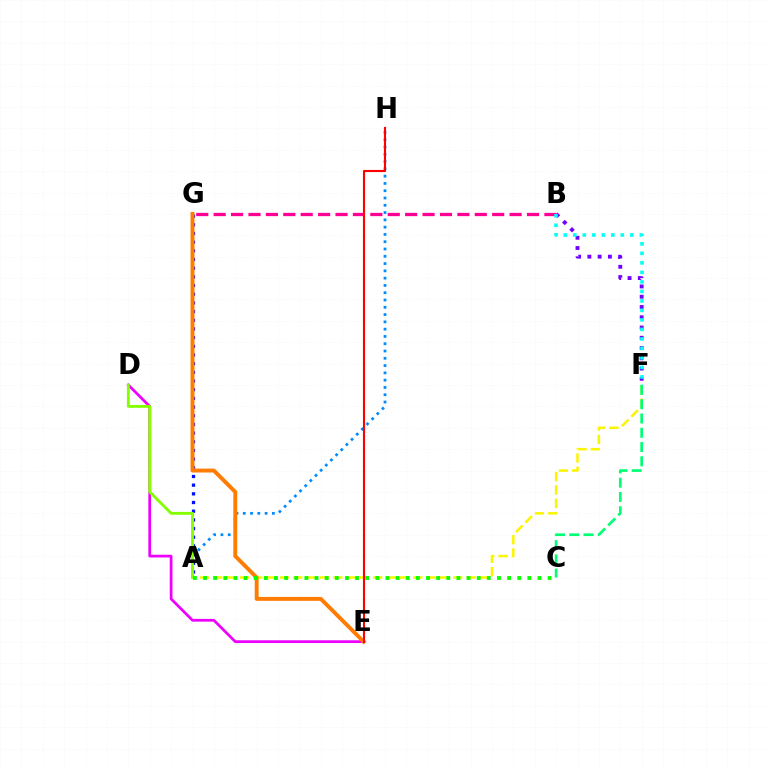{('A', 'H'): [{'color': '#008cff', 'line_style': 'dotted', 'thickness': 1.98}], ('D', 'E'): [{'color': '#ee00ff', 'line_style': 'solid', 'thickness': 1.98}], ('B', 'F'): [{'color': '#7200ff', 'line_style': 'dotted', 'thickness': 2.79}, {'color': '#00fff6', 'line_style': 'dotted', 'thickness': 2.58}], ('B', 'G'): [{'color': '#ff0094', 'line_style': 'dashed', 'thickness': 2.36}], ('A', 'G'): [{'color': '#0010ff', 'line_style': 'dotted', 'thickness': 2.36}], ('A', 'F'): [{'color': '#fcf500', 'line_style': 'dashed', 'thickness': 1.81}], ('C', 'F'): [{'color': '#00ff74', 'line_style': 'dashed', 'thickness': 1.94}], ('E', 'G'): [{'color': '#ff7c00', 'line_style': 'solid', 'thickness': 2.82}], ('A', 'D'): [{'color': '#84ff00', 'line_style': 'solid', 'thickness': 2.05}], ('E', 'H'): [{'color': '#ff0000', 'line_style': 'solid', 'thickness': 1.52}], ('A', 'C'): [{'color': '#08ff00', 'line_style': 'dotted', 'thickness': 2.75}]}